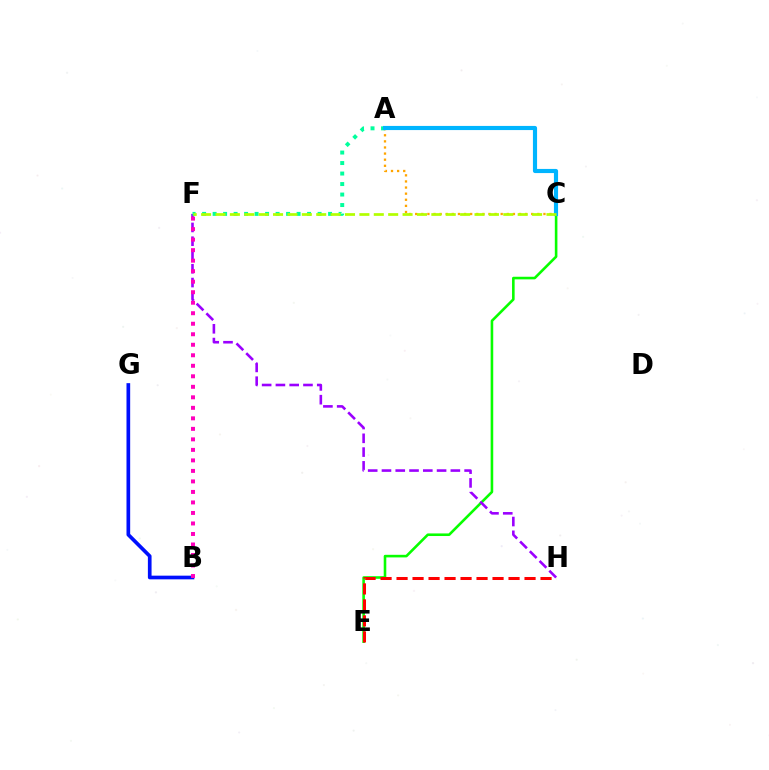{('B', 'G'): [{'color': '#0010ff', 'line_style': 'solid', 'thickness': 2.65}], ('A', 'C'): [{'color': '#ffa500', 'line_style': 'dotted', 'thickness': 1.66}, {'color': '#00b5ff', 'line_style': 'solid', 'thickness': 2.98}], ('C', 'E'): [{'color': '#08ff00', 'line_style': 'solid', 'thickness': 1.87}], ('F', 'H'): [{'color': '#9b00ff', 'line_style': 'dashed', 'thickness': 1.87}], ('A', 'F'): [{'color': '#00ff9d', 'line_style': 'dotted', 'thickness': 2.85}], ('B', 'F'): [{'color': '#ff00bd', 'line_style': 'dotted', 'thickness': 2.86}], ('C', 'F'): [{'color': '#b3ff00', 'line_style': 'dashed', 'thickness': 1.95}], ('E', 'H'): [{'color': '#ff0000', 'line_style': 'dashed', 'thickness': 2.17}]}